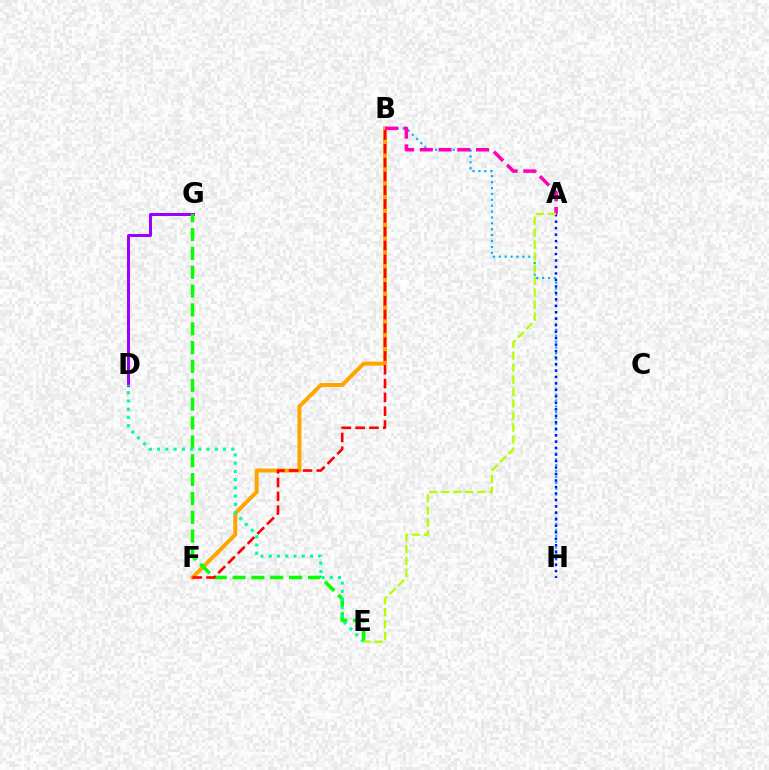{('B', 'F'): [{'color': '#ffa500', 'line_style': 'solid', 'thickness': 2.84}, {'color': '#ff0000', 'line_style': 'dashed', 'thickness': 1.88}], ('B', 'H'): [{'color': '#00b5ff', 'line_style': 'dotted', 'thickness': 1.6}], ('D', 'G'): [{'color': '#9b00ff', 'line_style': 'solid', 'thickness': 2.15}], ('E', 'G'): [{'color': '#08ff00', 'line_style': 'dashed', 'thickness': 2.56}], ('A', 'B'): [{'color': '#ff00bd', 'line_style': 'dashed', 'thickness': 2.54}], ('A', 'H'): [{'color': '#0010ff', 'line_style': 'dotted', 'thickness': 1.76}], ('D', 'E'): [{'color': '#00ff9d', 'line_style': 'dotted', 'thickness': 2.24}], ('A', 'E'): [{'color': '#b3ff00', 'line_style': 'dashed', 'thickness': 1.63}]}